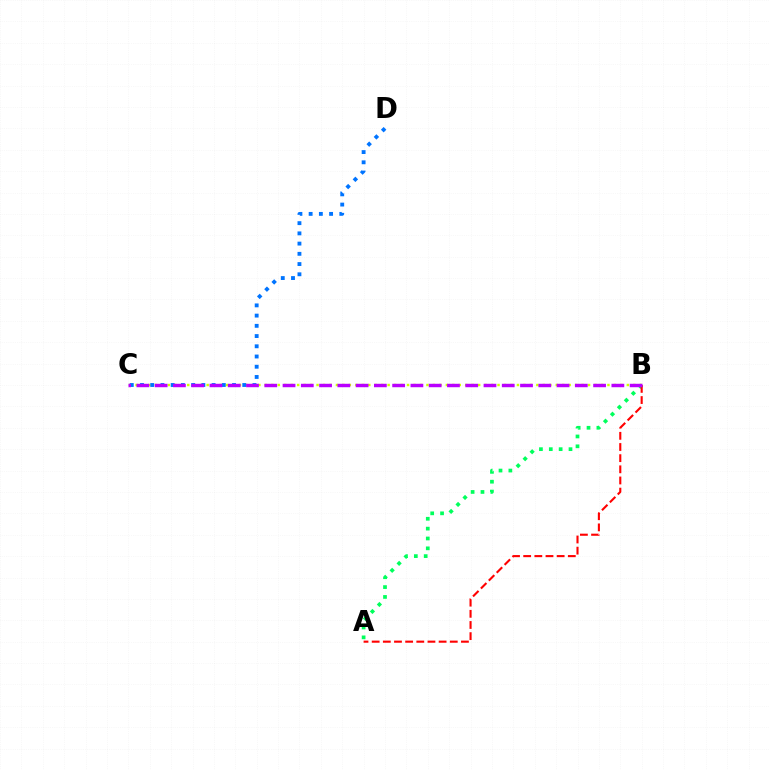{('B', 'C'): [{'color': '#d1ff00', 'line_style': 'dotted', 'thickness': 1.76}, {'color': '#b900ff', 'line_style': 'dashed', 'thickness': 2.48}], ('A', 'B'): [{'color': '#00ff5c', 'line_style': 'dotted', 'thickness': 2.68}, {'color': '#ff0000', 'line_style': 'dashed', 'thickness': 1.52}], ('C', 'D'): [{'color': '#0074ff', 'line_style': 'dotted', 'thickness': 2.78}]}